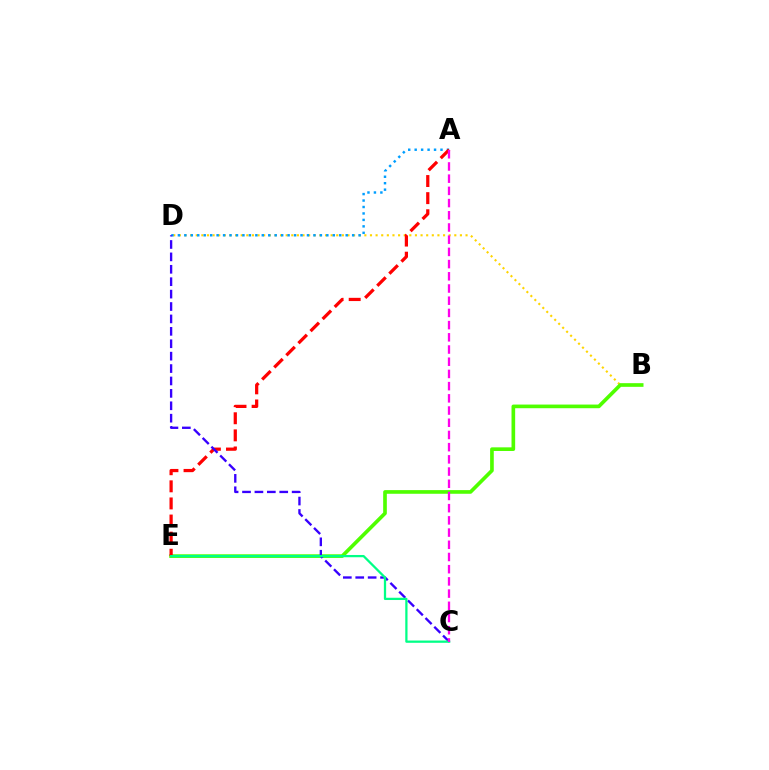{('B', 'D'): [{'color': '#ffd500', 'line_style': 'dotted', 'thickness': 1.53}], ('B', 'E'): [{'color': '#4fff00', 'line_style': 'solid', 'thickness': 2.63}], ('A', 'D'): [{'color': '#009eff', 'line_style': 'dotted', 'thickness': 1.75}], ('A', 'E'): [{'color': '#ff0000', 'line_style': 'dashed', 'thickness': 2.32}], ('C', 'D'): [{'color': '#3700ff', 'line_style': 'dashed', 'thickness': 1.69}], ('C', 'E'): [{'color': '#00ff86', 'line_style': 'solid', 'thickness': 1.63}], ('A', 'C'): [{'color': '#ff00ed', 'line_style': 'dashed', 'thickness': 1.66}]}